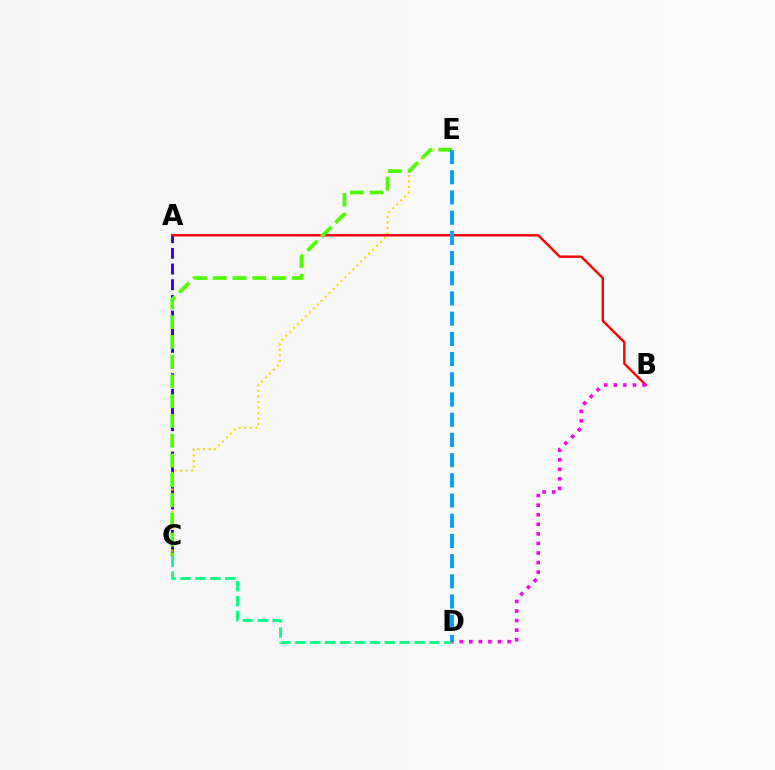{('A', 'C'): [{'color': '#3700ff', 'line_style': 'dashed', 'thickness': 2.13}], ('C', 'D'): [{'color': '#00ff86', 'line_style': 'dashed', 'thickness': 2.02}], ('C', 'E'): [{'color': '#ffd500', 'line_style': 'dotted', 'thickness': 1.51}, {'color': '#4fff00', 'line_style': 'dashed', 'thickness': 2.68}], ('A', 'B'): [{'color': '#ff0000', 'line_style': 'solid', 'thickness': 1.72}], ('B', 'D'): [{'color': '#ff00ed', 'line_style': 'dotted', 'thickness': 2.6}], ('D', 'E'): [{'color': '#009eff', 'line_style': 'dashed', 'thickness': 2.74}]}